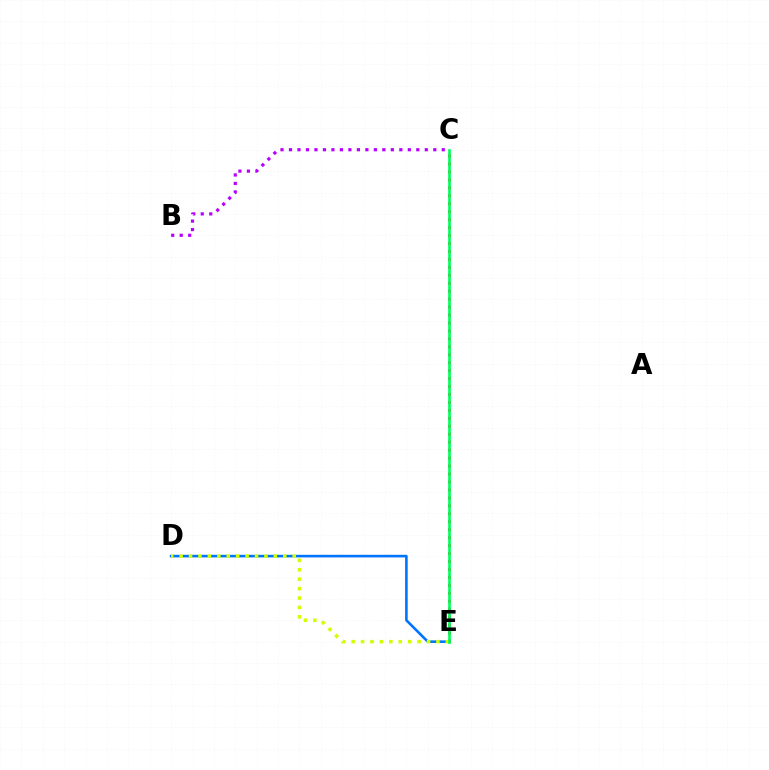{('D', 'E'): [{'color': '#0074ff', 'line_style': 'solid', 'thickness': 1.87}, {'color': '#d1ff00', 'line_style': 'dotted', 'thickness': 2.56}], ('C', 'E'): [{'color': '#ff0000', 'line_style': 'dotted', 'thickness': 2.16}, {'color': '#00ff5c', 'line_style': 'solid', 'thickness': 1.94}], ('B', 'C'): [{'color': '#b900ff', 'line_style': 'dotted', 'thickness': 2.31}]}